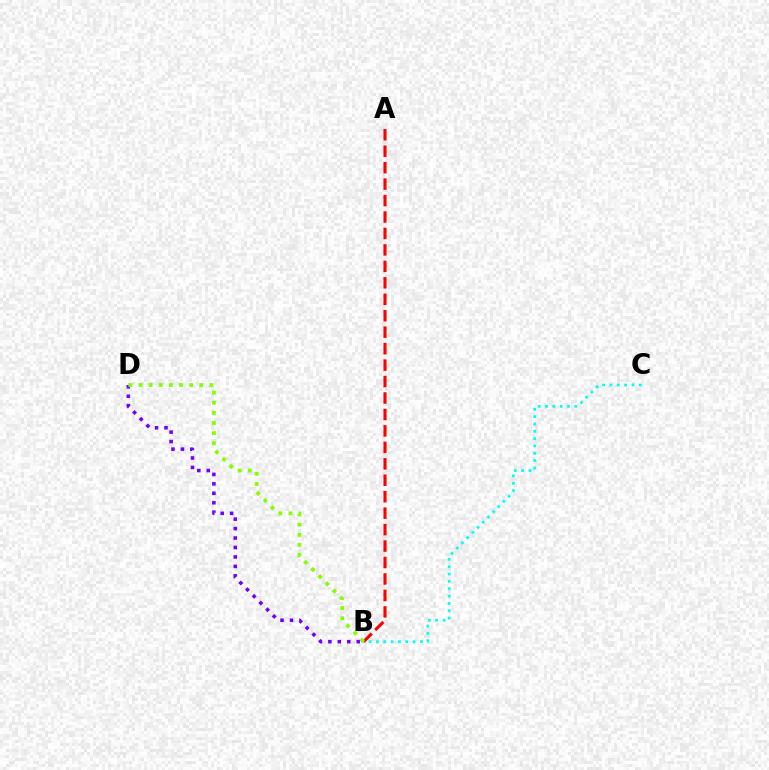{('A', 'B'): [{'color': '#ff0000', 'line_style': 'dashed', 'thickness': 2.24}], ('B', 'D'): [{'color': '#7200ff', 'line_style': 'dotted', 'thickness': 2.57}, {'color': '#84ff00', 'line_style': 'dotted', 'thickness': 2.75}], ('B', 'C'): [{'color': '#00fff6', 'line_style': 'dotted', 'thickness': 1.99}]}